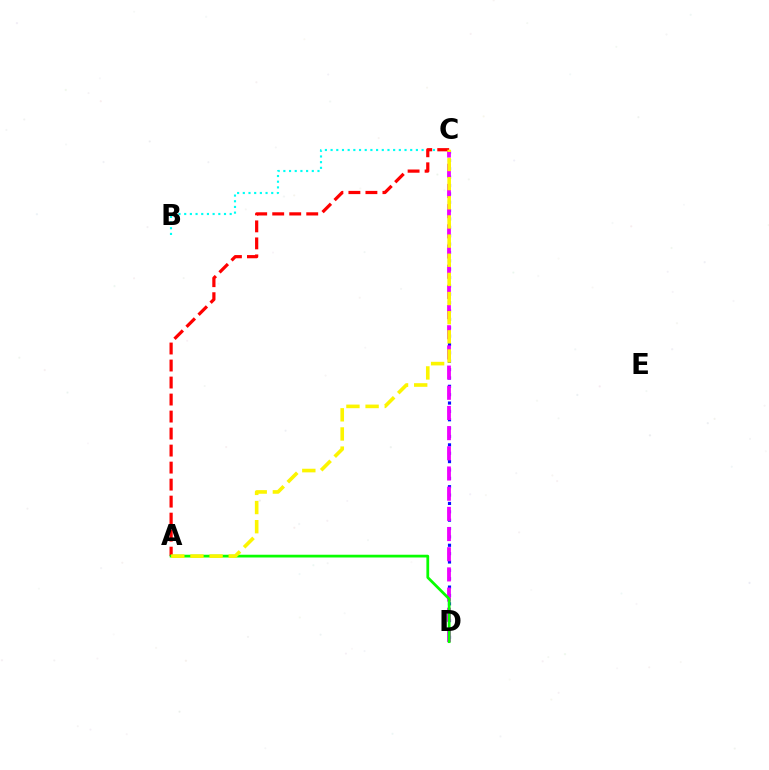{('C', 'D'): [{'color': '#0010ff', 'line_style': 'dotted', 'thickness': 2.27}, {'color': '#ee00ff', 'line_style': 'dashed', 'thickness': 2.74}], ('B', 'C'): [{'color': '#00fff6', 'line_style': 'dotted', 'thickness': 1.55}], ('A', 'C'): [{'color': '#ff0000', 'line_style': 'dashed', 'thickness': 2.31}, {'color': '#fcf500', 'line_style': 'dashed', 'thickness': 2.6}], ('A', 'D'): [{'color': '#08ff00', 'line_style': 'solid', 'thickness': 1.98}]}